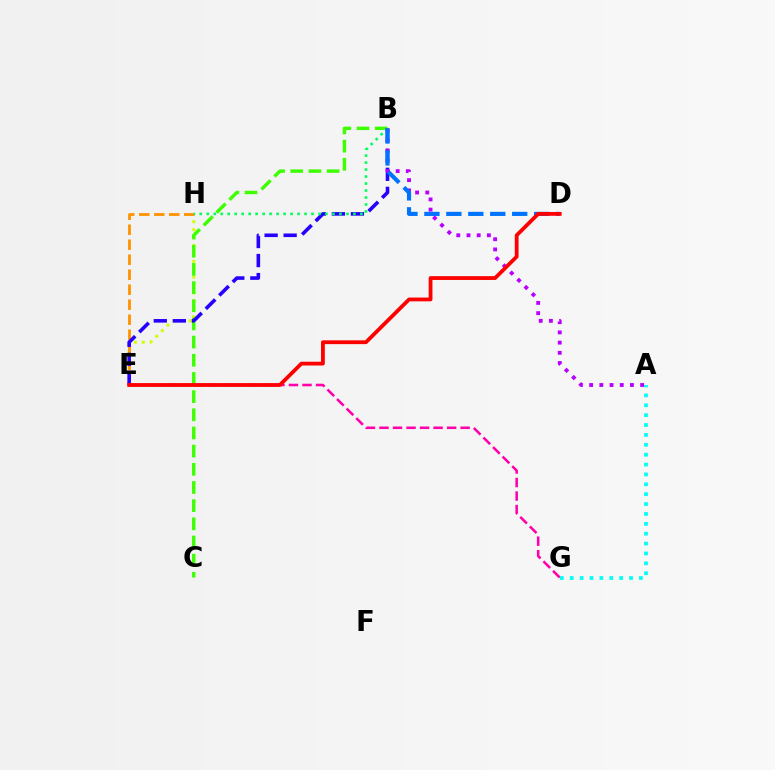{('E', 'H'): [{'color': '#d1ff00', 'line_style': 'dotted', 'thickness': 2.15}, {'color': '#ff9400', 'line_style': 'dashed', 'thickness': 2.04}], ('B', 'C'): [{'color': '#3dff00', 'line_style': 'dashed', 'thickness': 2.47}], ('B', 'E'): [{'color': '#2500ff', 'line_style': 'dashed', 'thickness': 2.58}], ('B', 'H'): [{'color': '#00ff5c', 'line_style': 'dotted', 'thickness': 1.9}], ('A', 'B'): [{'color': '#b900ff', 'line_style': 'dotted', 'thickness': 2.77}], ('B', 'D'): [{'color': '#0074ff', 'line_style': 'dashed', 'thickness': 2.98}], ('E', 'G'): [{'color': '#ff00ac', 'line_style': 'dashed', 'thickness': 1.84}], ('A', 'G'): [{'color': '#00fff6', 'line_style': 'dotted', 'thickness': 2.68}], ('D', 'E'): [{'color': '#ff0000', 'line_style': 'solid', 'thickness': 2.73}]}